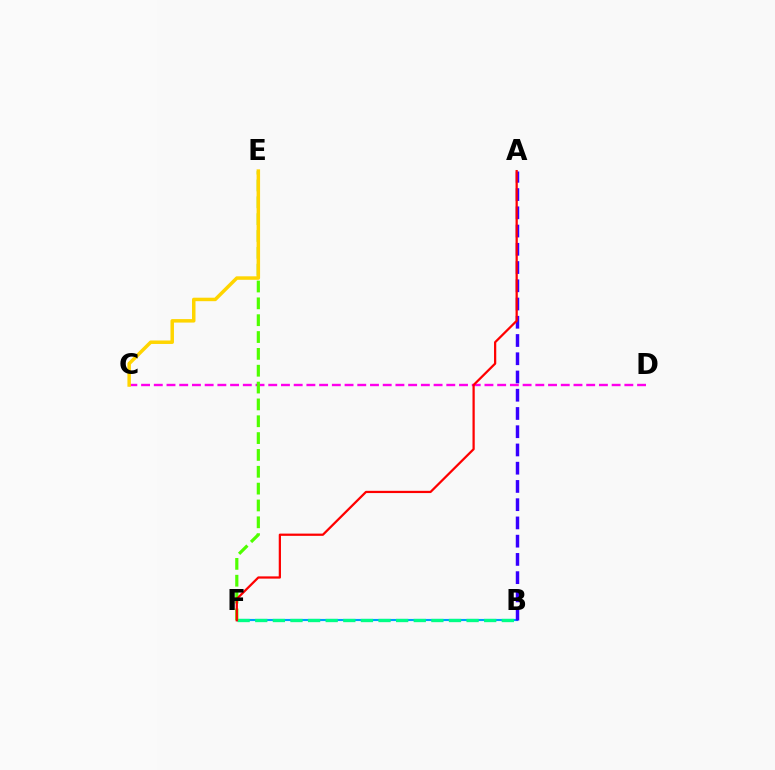{('B', 'F'): [{'color': '#009eff', 'line_style': 'solid', 'thickness': 1.54}, {'color': '#00ff86', 'line_style': 'dashed', 'thickness': 2.39}], ('A', 'B'): [{'color': '#3700ff', 'line_style': 'dashed', 'thickness': 2.48}], ('C', 'D'): [{'color': '#ff00ed', 'line_style': 'dashed', 'thickness': 1.73}], ('E', 'F'): [{'color': '#4fff00', 'line_style': 'dashed', 'thickness': 2.29}], ('A', 'F'): [{'color': '#ff0000', 'line_style': 'solid', 'thickness': 1.61}], ('C', 'E'): [{'color': '#ffd500', 'line_style': 'solid', 'thickness': 2.51}]}